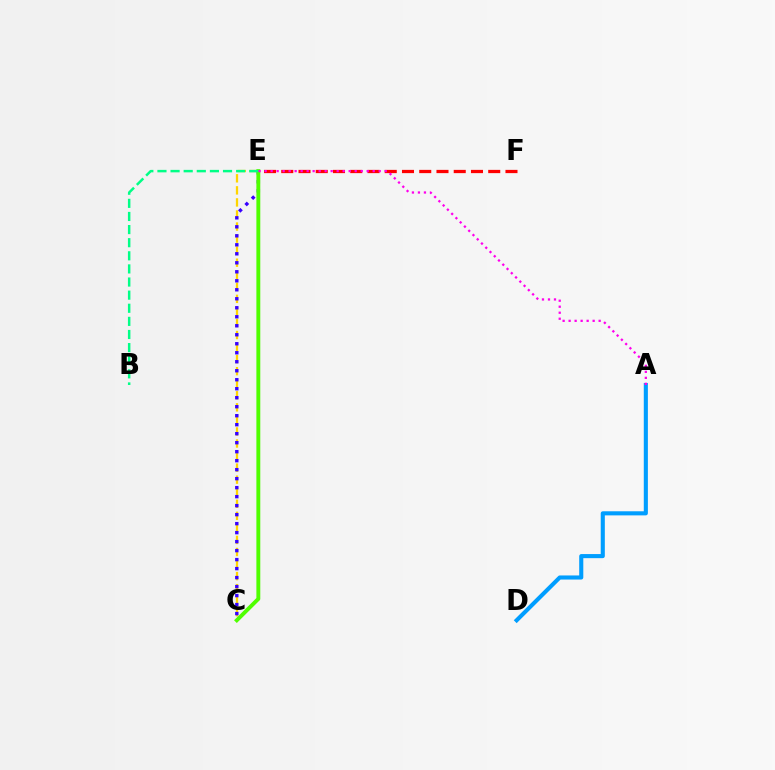{('C', 'E'): [{'color': '#ffd500', 'line_style': 'dashed', 'thickness': 1.64}, {'color': '#3700ff', 'line_style': 'dotted', 'thickness': 2.44}, {'color': '#4fff00', 'line_style': 'solid', 'thickness': 2.8}], ('E', 'F'): [{'color': '#ff0000', 'line_style': 'dashed', 'thickness': 2.34}], ('A', 'D'): [{'color': '#009eff', 'line_style': 'solid', 'thickness': 2.95}], ('B', 'E'): [{'color': '#00ff86', 'line_style': 'dashed', 'thickness': 1.78}], ('A', 'E'): [{'color': '#ff00ed', 'line_style': 'dotted', 'thickness': 1.63}]}